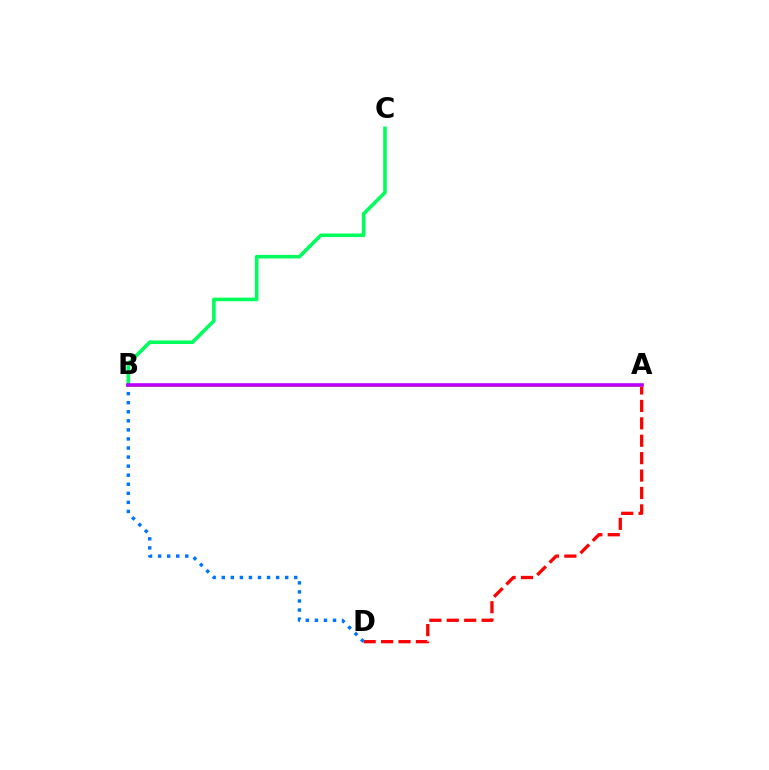{('A', 'D'): [{'color': '#ff0000', 'line_style': 'dashed', 'thickness': 2.37}], ('B', 'C'): [{'color': '#00ff5c', 'line_style': 'solid', 'thickness': 2.59}], ('A', 'B'): [{'color': '#d1ff00', 'line_style': 'solid', 'thickness': 2.04}, {'color': '#b900ff', 'line_style': 'solid', 'thickness': 2.59}], ('B', 'D'): [{'color': '#0074ff', 'line_style': 'dotted', 'thickness': 2.46}]}